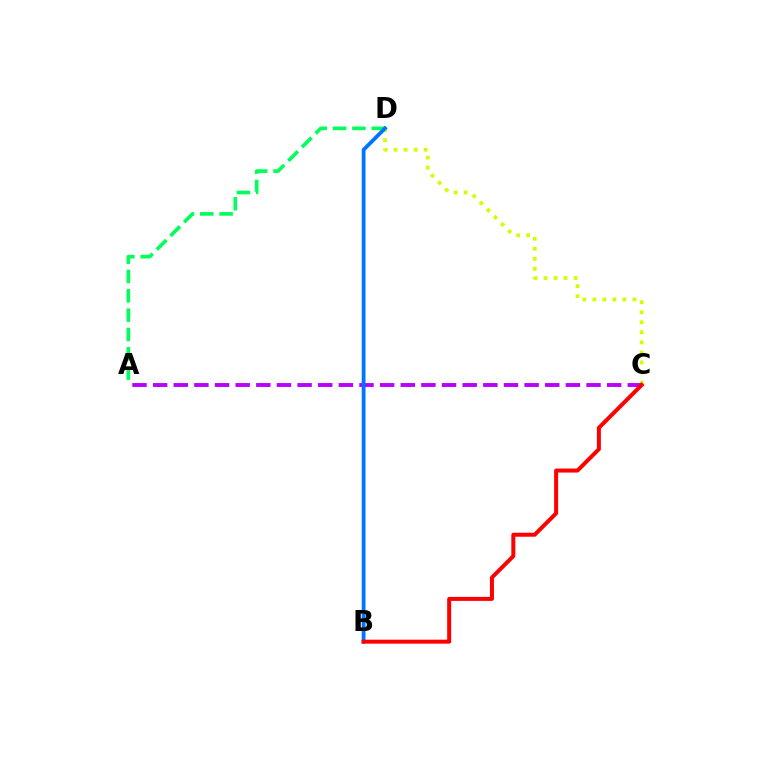{('C', 'D'): [{'color': '#d1ff00', 'line_style': 'dotted', 'thickness': 2.72}], ('A', 'D'): [{'color': '#00ff5c', 'line_style': 'dashed', 'thickness': 2.63}], ('A', 'C'): [{'color': '#b900ff', 'line_style': 'dashed', 'thickness': 2.8}], ('B', 'D'): [{'color': '#0074ff', 'line_style': 'solid', 'thickness': 2.72}], ('B', 'C'): [{'color': '#ff0000', 'line_style': 'solid', 'thickness': 2.87}]}